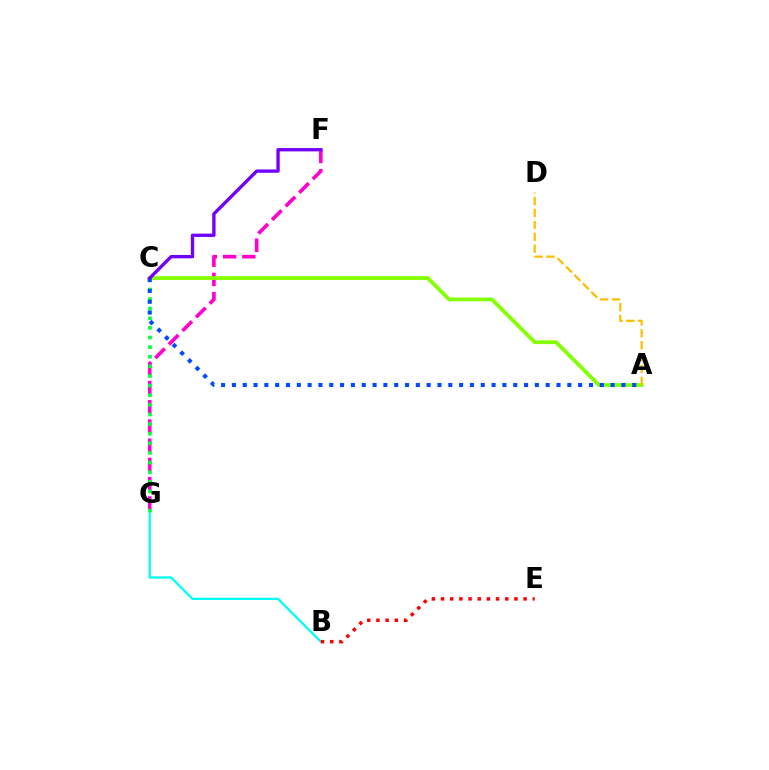{('B', 'G'): [{'color': '#00fff6', 'line_style': 'solid', 'thickness': 1.64}], ('B', 'E'): [{'color': '#ff0000', 'line_style': 'dotted', 'thickness': 2.49}], ('F', 'G'): [{'color': '#ff00cf', 'line_style': 'dashed', 'thickness': 2.61}], ('C', 'G'): [{'color': '#00ff39', 'line_style': 'dotted', 'thickness': 2.61}], ('A', 'C'): [{'color': '#84ff00', 'line_style': 'solid', 'thickness': 2.71}, {'color': '#004bff', 'line_style': 'dotted', 'thickness': 2.94}], ('A', 'D'): [{'color': '#ffbd00', 'line_style': 'dashed', 'thickness': 1.62}], ('C', 'F'): [{'color': '#7200ff', 'line_style': 'solid', 'thickness': 2.4}]}